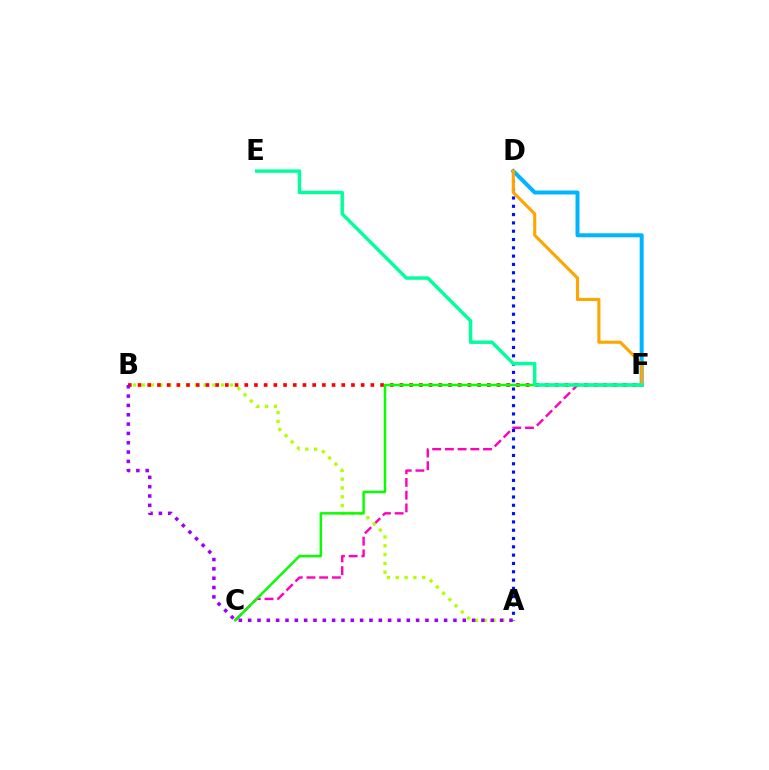{('C', 'F'): [{'color': '#ff00bd', 'line_style': 'dashed', 'thickness': 1.73}, {'color': '#08ff00', 'line_style': 'solid', 'thickness': 1.79}], ('A', 'B'): [{'color': '#b3ff00', 'line_style': 'dotted', 'thickness': 2.39}, {'color': '#9b00ff', 'line_style': 'dotted', 'thickness': 2.54}], ('B', 'F'): [{'color': '#ff0000', 'line_style': 'dotted', 'thickness': 2.64}], ('A', 'D'): [{'color': '#0010ff', 'line_style': 'dotted', 'thickness': 2.26}], ('D', 'F'): [{'color': '#00b5ff', 'line_style': 'solid', 'thickness': 2.87}, {'color': '#ffa500', 'line_style': 'solid', 'thickness': 2.24}], ('E', 'F'): [{'color': '#00ff9d', 'line_style': 'solid', 'thickness': 2.47}]}